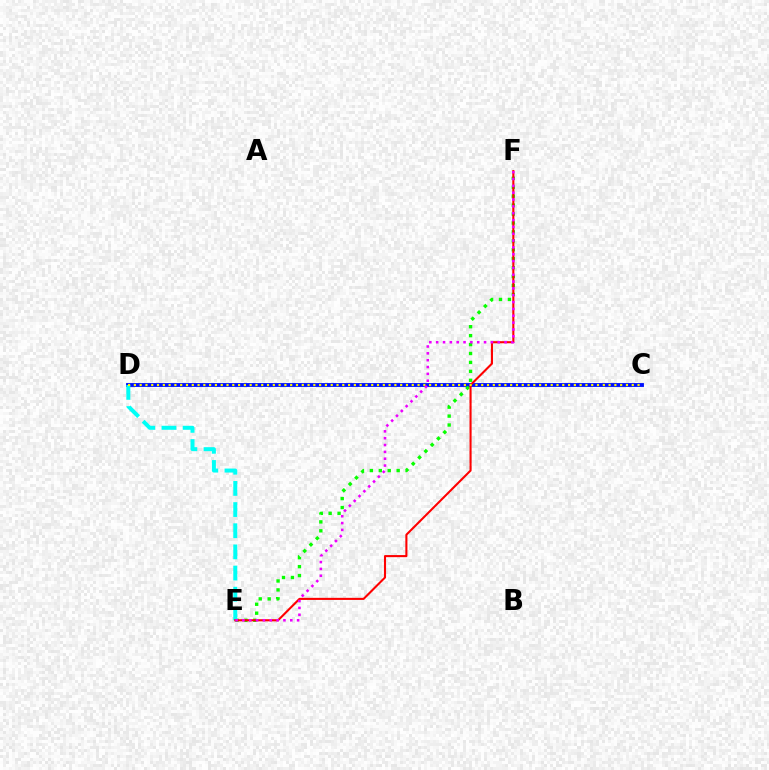{('C', 'D'): [{'color': '#0010ff', 'line_style': 'solid', 'thickness': 2.77}, {'color': '#fcf500', 'line_style': 'dotted', 'thickness': 1.57}], ('E', 'F'): [{'color': '#08ff00', 'line_style': 'dotted', 'thickness': 2.43}, {'color': '#ff0000', 'line_style': 'solid', 'thickness': 1.51}, {'color': '#ee00ff', 'line_style': 'dotted', 'thickness': 1.86}], ('D', 'E'): [{'color': '#00fff6', 'line_style': 'dashed', 'thickness': 2.87}]}